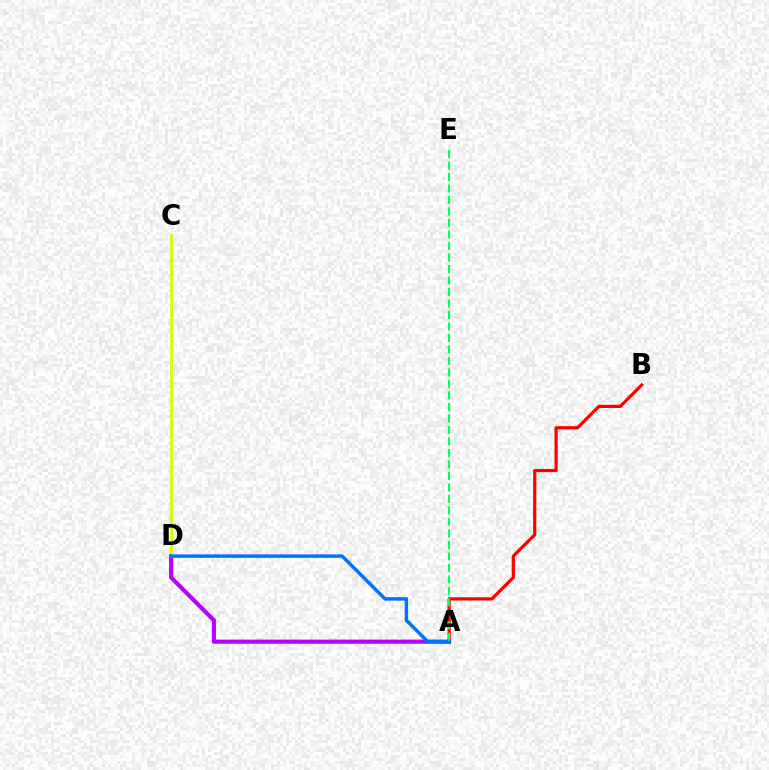{('A', 'D'): [{'color': '#b900ff', 'line_style': 'solid', 'thickness': 2.98}, {'color': '#0074ff', 'line_style': 'solid', 'thickness': 2.48}], ('C', 'D'): [{'color': '#d1ff00', 'line_style': 'solid', 'thickness': 1.97}], ('A', 'B'): [{'color': '#ff0000', 'line_style': 'solid', 'thickness': 2.31}], ('A', 'E'): [{'color': '#00ff5c', 'line_style': 'dashed', 'thickness': 1.56}]}